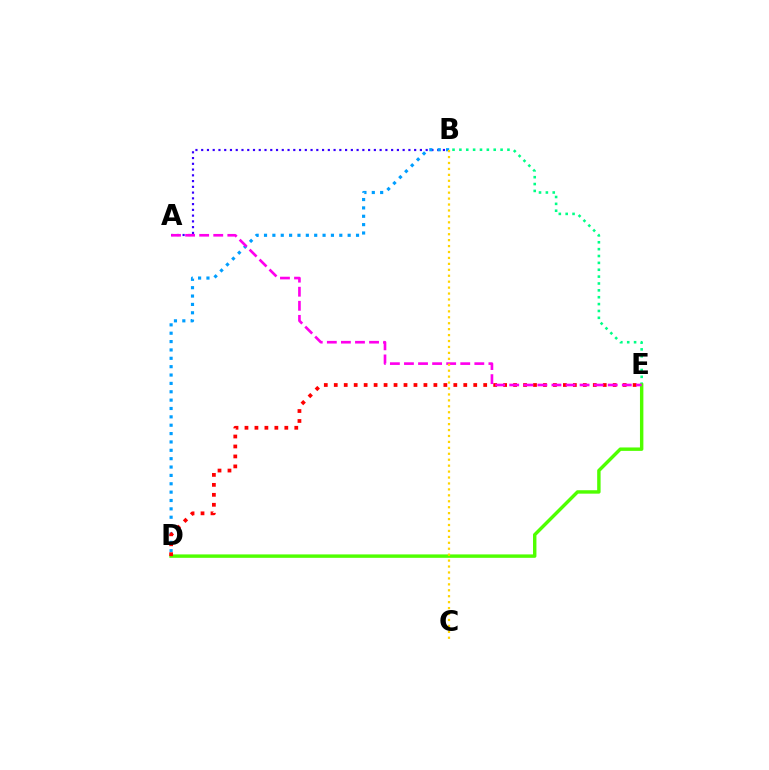{('B', 'E'): [{'color': '#00ff86', 'line_style': 'dotted', 'thickness': 1.87}], ('D', 'E'): [{'color': '#4fff00', 'line_style': 'solid', 'thickness': 2.46}, {'color': '#ff0000', 'line_style': 'dotted', 'thickness': 2.71}], ('A', 'B'): [{'color': '#3700ff', 'line_style': 'dotted', 'thickness': 1.56}], ('B', 'D'): [{'color': '#009eff', 'line_style': 'dotted', 'thickness': 2.27}], ('A', 'E'): [{'color': '#ff00ed', 'line_style': 'dashed', 'thickness': 1.91}], ('B', 'C'): [{'color': '#ffd500', 'line_style': 'dotted', 'thickness': 1.61}]}